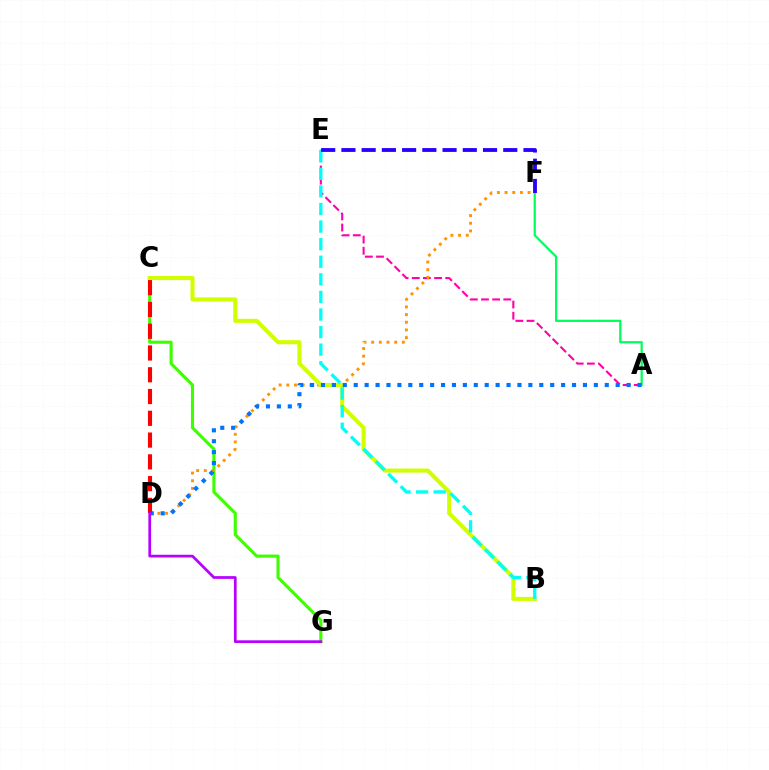{('A', 'E'): [{'color': '#ff00ac', 'line_style': 'dashed', 'thickness': 1.52}], ('A', 'F'): [{'color': '#00ff5c', 'line_style': 'solid', 'thickness': 1.62}], ('C', 'G'): [{'color': '#3dff00', 'line_style': 'solid', 'thickness': 2.24}], ('D', 'F'): [{'color': '#ff9400', 'line_style': 'dotted', 'thickness': 2.08}], ('B', 'C'): [{'color': '#d1ff00', 'line_style': 'solid', 'thickness': 2.93}], ('A', 'D'): [{'color': '#0074ff', 'line_style': 'dotted', 'thickness': 2.97}], ('B', 'E'): [{'color': '#00fff6', 'line_style': 'dashed', 'thickness': 2.39}], ('C', 'D'): [{'color': '#ff0000', 'line_style': 'dashed', 'thickness': 2.96}], ('D', 'G'): [{'color': '#b900ff', 'line_style': 'solid', 'thickness': 1.96}], ('E', 'F'): [{'color': '#2500ff', 'line_style': 'dashed', 'thickness': 2.75}]}